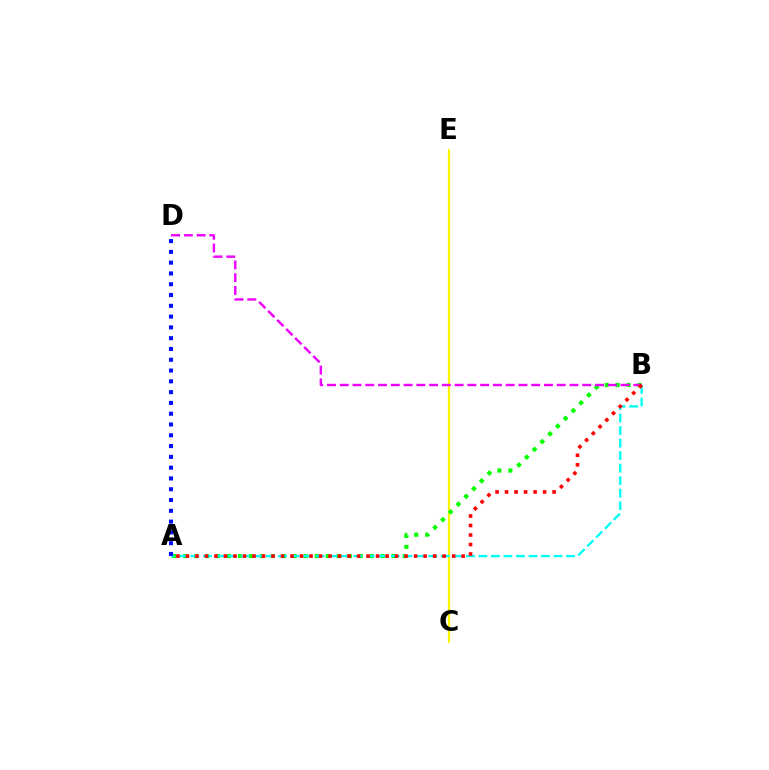{('C', 'E'): [{'color': '#fcf500', 'line_style': 'solid', 'thickness': 1.61}], ('A', 'B'): [{'color': '#08ff00', 'line_style': 'dotted', 'thickness': 2.98}, {'color': '#00fff6', 'line_style': 'dashed', 'thickness': 1.7}, {'color': '#ff0000', 'line_style': 'dotted', 'thickness': 2.58}], ('B', 'D'): [{'color': '#ee00ff', 'line_style': 'dashed', 'thickness': 1.73}], ('A', 'D'): [{'color': '#0010ff', 'line_style': 'dotted', 'thickness': 2.93}]}